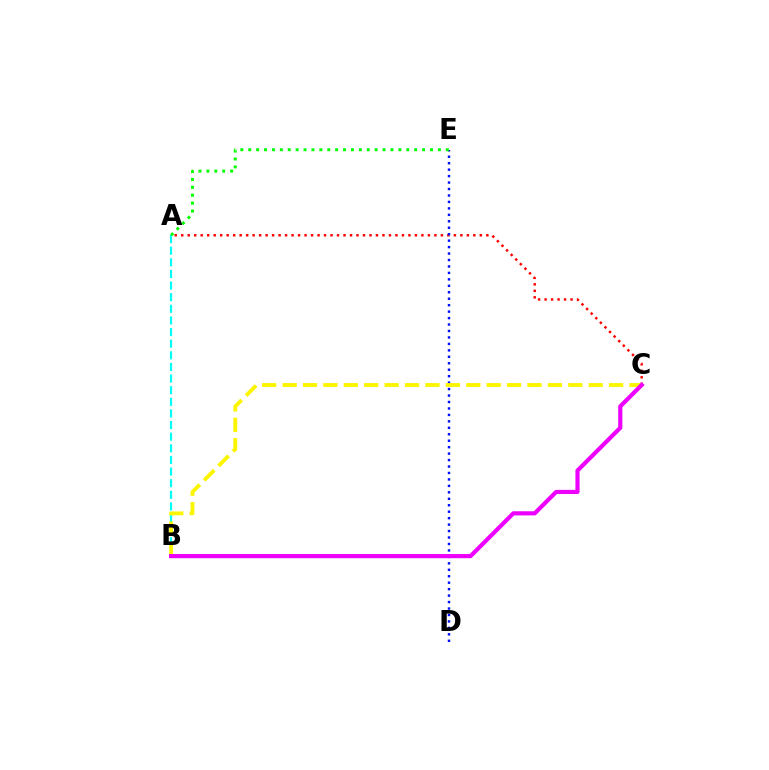{('A', 'B'): [{'color': '#00fff6', 'line_style': 'dashed', 'thickness': 1.58}], ('A', 'C'): [{'color': '#ff0000', 'line_style': 'dotted', 'thickness': 1.76}], ('D', 'E'): [{'color': '#0010ff', 'line_style': 'dotted', 'thickness': 1.75}], ('B', 'C'): [{'color': '#fcf500', 'line_style': 'dashed', 'thickness': 2.77}, {'color': '#ee00ff', 'line_style': 'solid', 'thickness': 2.99}], ('A', 'E'): [{'color': '#08ff00', 'line_style': 'dotted', 'thickness': 2.15}]}